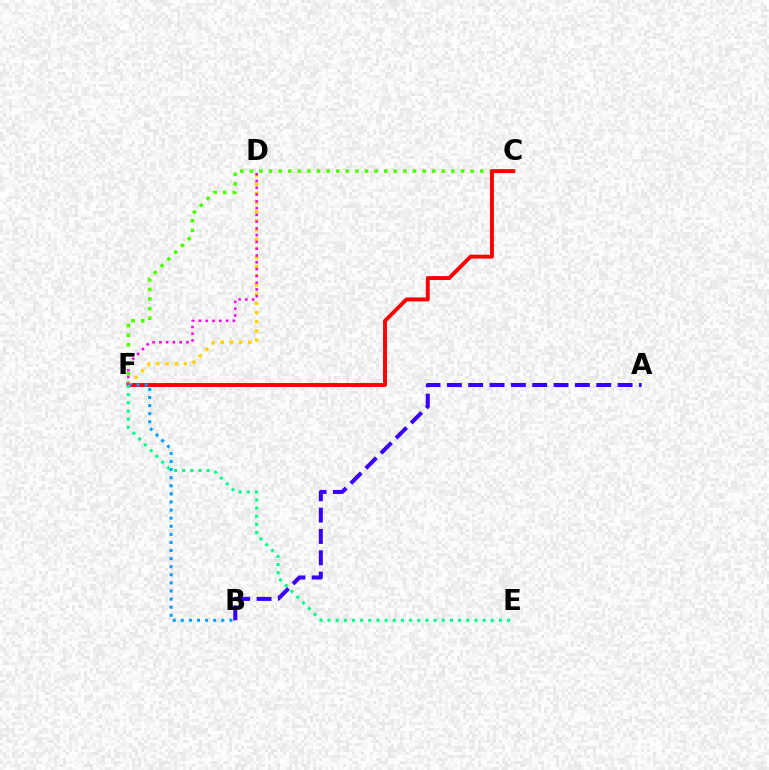{('C', 'F'): [{'color': '#4fff00', 'line_style': 'dotted', 'thickness': 2.61}, {'color': '#ff0000', 'line_style': 'solid', 'thickness': 2.81}], ('D', 'F'): [{'color': '#ffd500', 'line_style': 'dotted', 'thickness': 2.49}, {'color': '#ff00ed', 'line_style': 'dotted', 'thickness': 1.84}], ('B', 'F'): [{'color': '#009eff', 'line_style': 'dotted', 'thickness': 2.2}], ('E', 'F'): [{'color': '#00ff86', 'line_style': 'dotted', 'thickness': 2.22}], ('A', 'B'): [{'color': '#3700ff', 'line_style': 'dashed', 'thickness': 2.9}]}